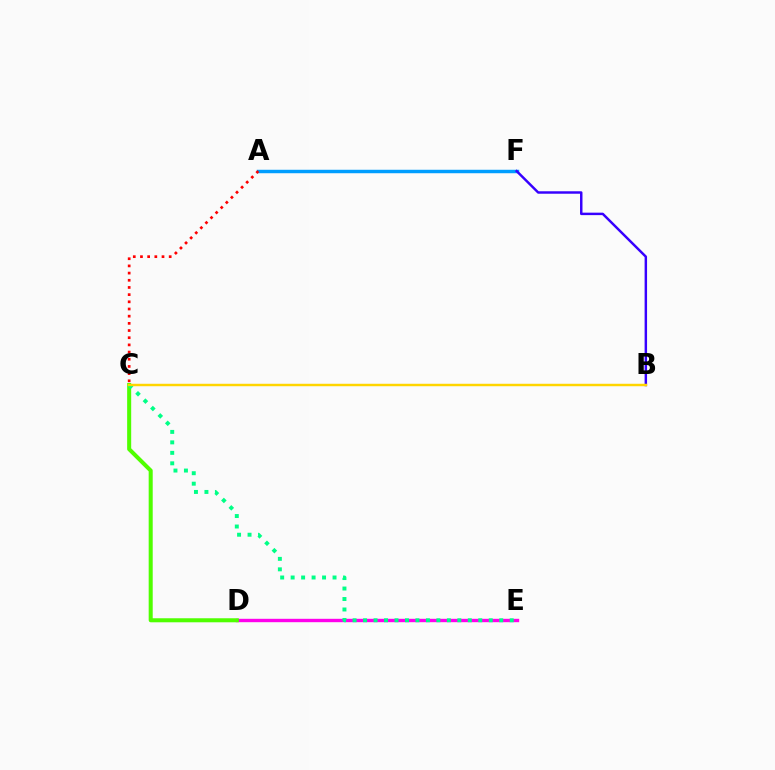{('D', 'E'): [{'color': '#ff00ed', 'line_style': 'solid', 'thickness': 2.43}], ('C', 'D'): [{'color': '#4fff00', 'line_style': 'solid', 'thickness': 2.9}], ('A', 'F'): [{'color': '#009eff', 'line_style': 'solid', 'thickness': 2.48}], ('C', 'E'): [{'color': '#00ff86', 'line_style': 'dotted', 'thickness': 2.85}], ('A', 'C'): [{'color': '#ff0000', 'line_style': 'dotted', 'thickness': 1.95}], ('B', 'F'): [{'color': '#3700ff', 'line_style': 'solid', 'thickness': 1.77}], ('B', 'C'): [{'color': '#ffd500', 'line_style': 'solid', 'thickness': 1.76}]}